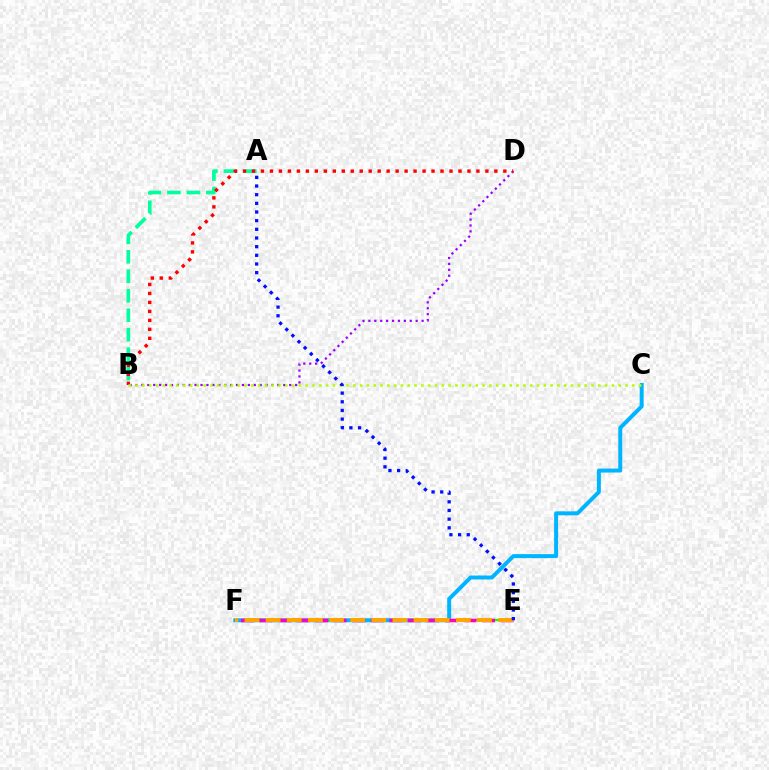{('E', 'F'): [{'color': '#08ff00', 'line_style': 'dashed', 'thickness': 1.6}, {'color': '#ff00bd', 'line_style': 'dashed', 'thickness': 2.52}, {'color': '#ffa500', 'line_style': 'dashed', 'thickness': 2.87}], ('C', 'F'): [{'color': '#00b5ff', 'line_style': 'solid', 'thickness': 2.86}], ('A', 'B'): [{'color': '#00ff9d', 'line_style': 'dashed', 'thickness': 2.64}], ('B', 'D'): [{'color': '#9b00ff', 'line_style': 'dotted', 'thickness': 1.61}, {'color': '#ff0000', 'line_style': 'dotted', 'thickness': 2.44}], ('B', 'C'): [{'color': '#b3ff00', 'line_style': 'dotted', 'thickness': 1.85}], ('A', 'E'): [{'color': '#0010ff', 'line_style': 'dotted', 'thickness': 2.35}]}